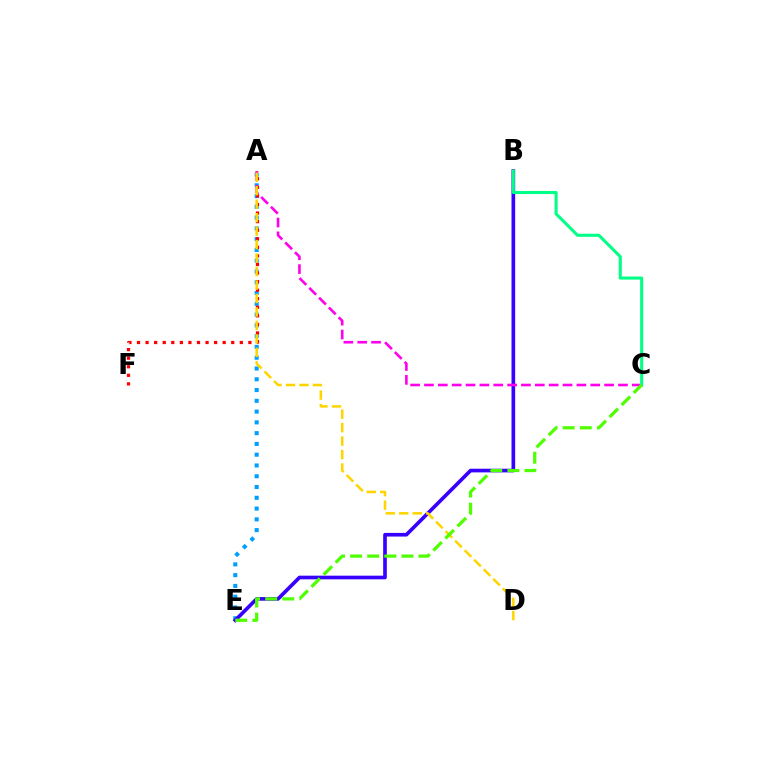{('A', 'E'): [{'color': '#009eff', 'line_style': 'dotted', 'thickness': 2.93}], ('B', 'E'): [{'color': '#3700ff', 'line_style': 'solid', 'thickness': 2.64}], ('A', 'C'): [{'color': '#ff00ed', 'line_style': 'dashed', 'thickness': 1.88}], ('A', 'F'): [{'color': '#ff0000', 'line_style': 'dotted', 'thickness': 2.33}], ('B', 'C'): [{'color': '#00ff86', 'line_style': 'solid', 'thickness': 2.2}], ('A', 'D'): [{'color': '#ffd500', 'line_style': 'dashed', 'thickness': 1.83}], ('C', 'E'): [{'color': '#4fff00', 'line_style': 'dashed', 'thickness': 2.32}]}